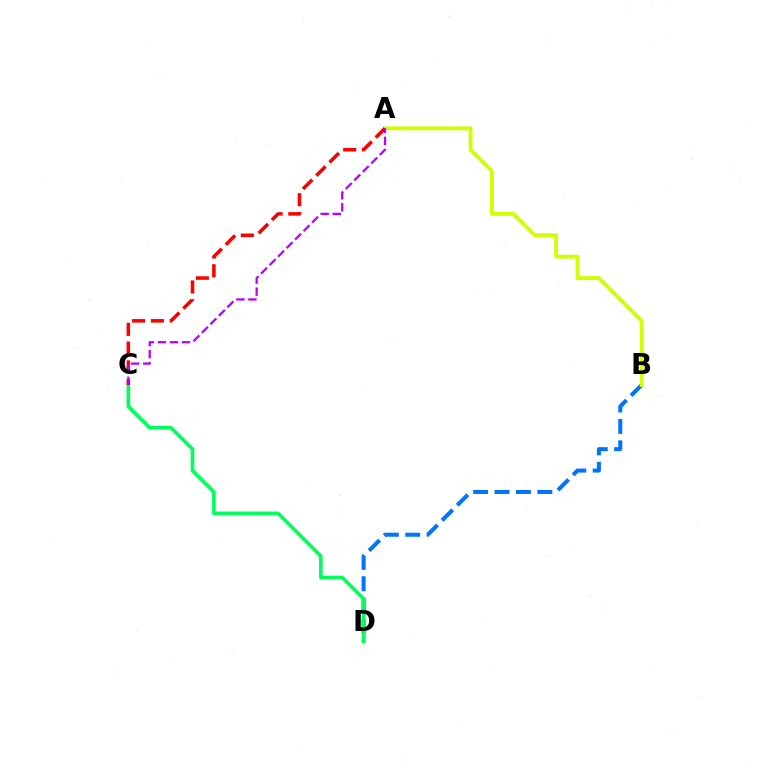{('B', 'D'): [{'color': '#0074ff', 'line_style': 'dashed', 'thickness': 2.91}], ('A', 'B'): [{'color': '#d1ff00', 'line_style': 'solid', 'thickness': 2.76}], ('C', 'D'): [{'color': '#00ff5c', 'line_style': 'solid', 'thickness': 2.61}], ('A', 'C'): [{'color': '#ff0000', 'line_style': 'dashed', 'thickness': 2.55}, {'color': '#b900ff', 'line_style': 'dashed', 'thickness': 1.63}]}